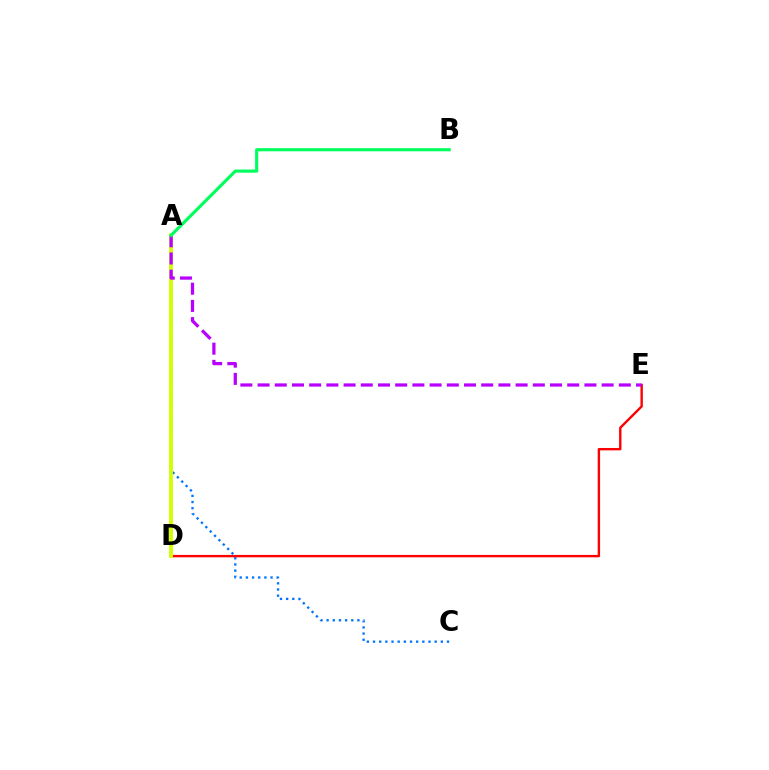{('A', 'C'): [{'color': '#0074ff', 'line_style': 'dotted', 'thickness': 1.67}], ('D', 'E'): [{'color': '#ff0000', 'line_style': 'solid', 'thickness': 1.72}], ('A', 'D'): [{'color': '#d1ff00', 'line_style': 'solid', 'thickness': 2.77}], ('A', 'E'): [{'color': '#b900ff', 'line_style': 'dashed', 'thickness': 2.34}], ('A', 'B'): [{'color': '#00ff5c', 'line_style': 'solid', 'thickness': 2.26}]}